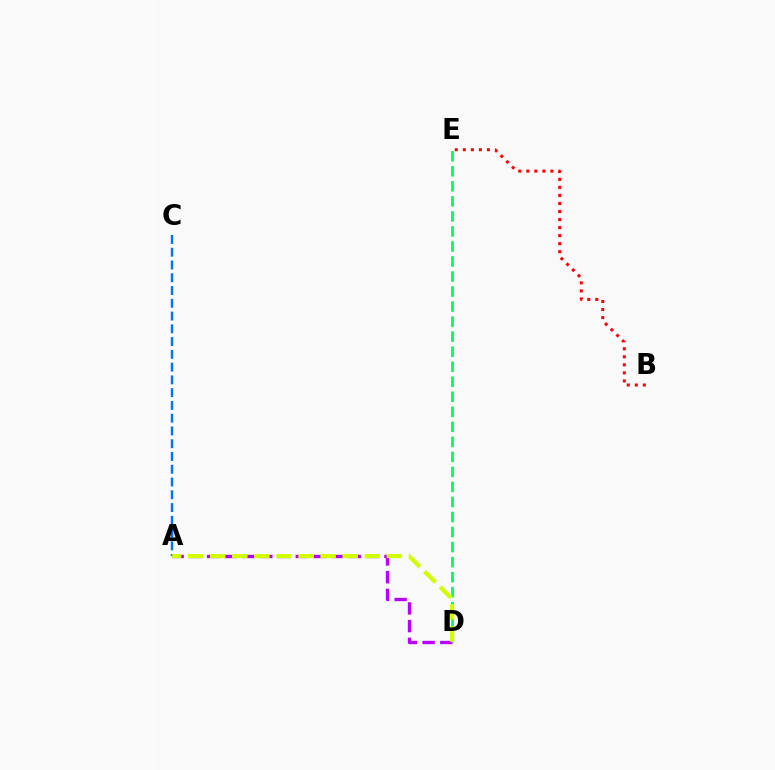{('A', 'D'): [{'color': '#b900ff', 'line_style': 'dashed', 'thickness': 2.41}, {'color': '#d1ff00', 'line_style': 'dashed', 'thickness': 3.0}], ('B', 'E'): [{'color': '#ff0000', 'line_style': 'dotted', 'thickness': 2.18}], ('A', 'C'): [{'color': '#0074ff', 'line_style': 'dashed', 'thickness': 1.73}], ('D', 'E'): [{'color': '#00ff5c', 'line_style': 'dashed', 'thickness': 2.04}]}